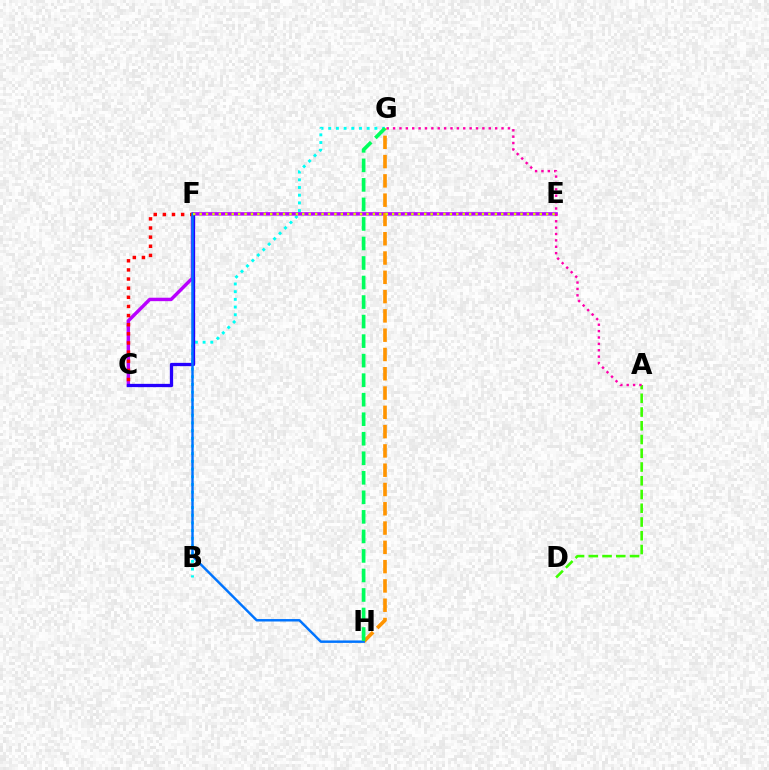{('B', 'G'): [{'color': '#00fff6', 'line_style': 'dotted', 'thickness': 2.09}], ('A', 'D'): [{'color': '#3dff00', 'line_style': 'dashed', 'thickness': 1.87}], ('C', 'E'): [{'color': '#b900ff', 'line_style': 'solid', 'thickness': 2.47}], ('A', 'G'): [{'color': '#ff00ac', 'line_style': 'dotted', 'thickness': 1.73}], ('C', 'F'): [{'color': '#2500ff', 'line_style': 'solid', 'thickness': 2.37}, {'color': '#ff0000', 'line_style': 'dotted', 'thickness': 2.48}], ('G', 'H'): [{'color': '#ff9400', 'line_style': 'dashed', 'thickness': 2.62}, {'color': '#00ff5c', 'line_style': 'dashed', 'thickness': 2.65}], ('F', 'H'): [{'color': '#0074ff', 'line_style': 'solid', 'thickness': 1.76}], ('E', 'F'): [{'color': '#d1ff00', 'line_style': 'dotted', 'thickness': 1.74}]}